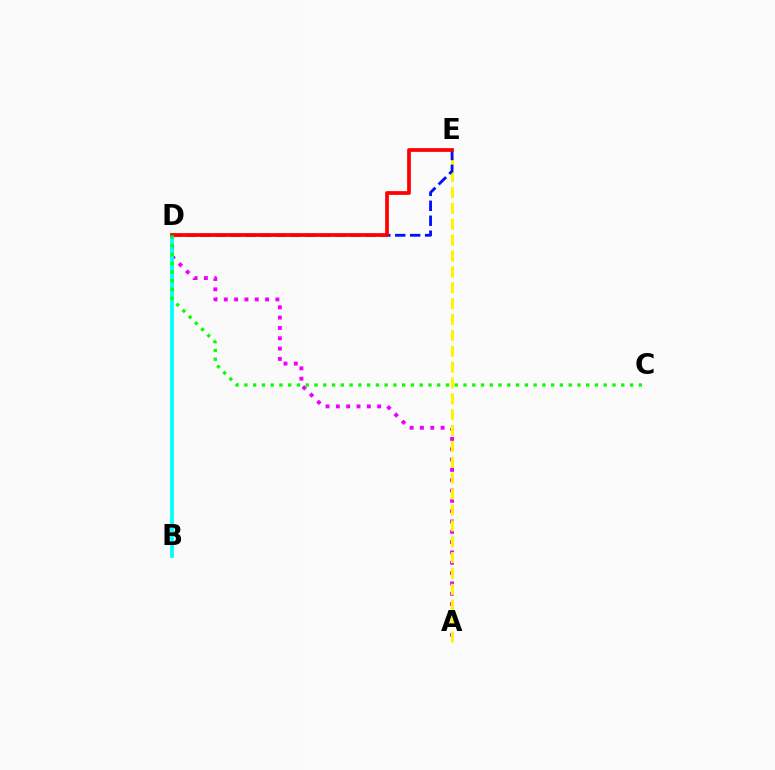{('A', 'D'): [{'color': '#ee00ff', 'line_style': 'dotted', 'thickness': 2.8}], ('A', 'E'): [{'color': '#fcf500', 'line_style': 'dashed', 'thickness': 2.16}], ('B', 'D'): [{'color': '#00fff6', 'line_style': 'solid', 'thickness': 2.7}], ('D', 'E'): [{'color': '#0010ff', 'line_style': 'dashed', 'thickness': 2.03}, {'color': '#ff0000', 'line_style': 'solid', 'thickness': 2.68}], ('C', 'D'): [{'color': '#08ff00', 'line_style': 'dotted', 'thickness': 2.38}]}